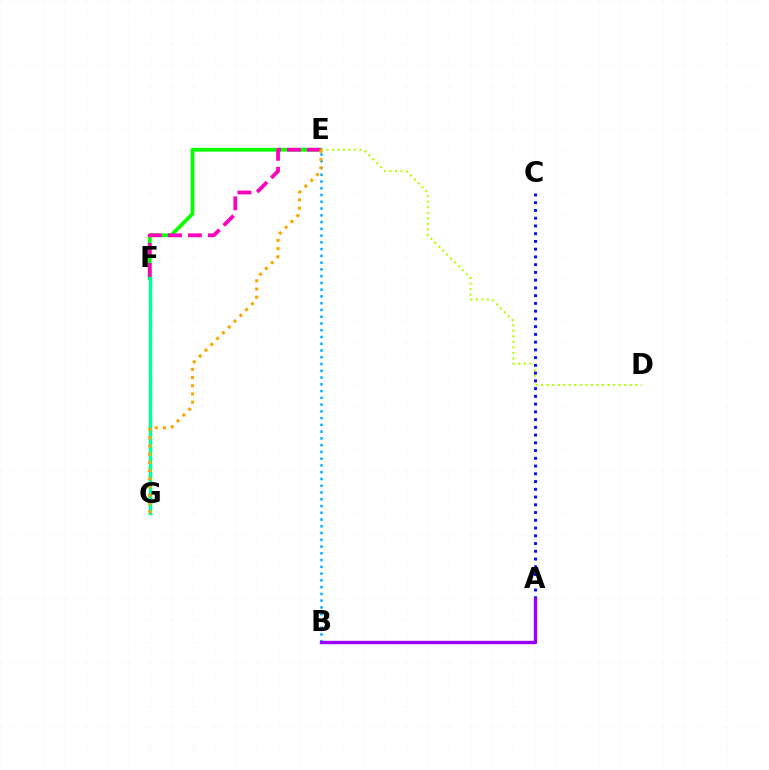{('E', 'F'): [{'color': '#08ff00', 'line_style': 'solid', 'thickness': 2.7}, {'color': '#ff00bd', 'line_style': 'dashed', 'thickness': 2.71}], ('D', 'E'): [{'color': '#b3ff00', 'line_style': 'dotted', 'thickness': 1.5}], ('F', 'G'): [{'color': '#ff0000', 'line_style': 'dotted', 'thickness': 1.52}, {'color': '#00ff9d', 'line_style': 'solid', 'thickness': 2.49}], ('B', 'E'): [{'color': '#00b5ff', 'line_style': 'dotted', 'thickness': 1.84}], ('E', 'G'): [{'color': '#ffa500', 'line_style': 'dotted', 'thickness': 2.23}], ('A', 'C'): [{'color': '#0010ff', 'line_style': 'dotted', 'thickness': 2.1}], ('A', 'B'): [{'color': '#9b00ff', 'line_style': 'solid', 'thickness': 2.43}]}